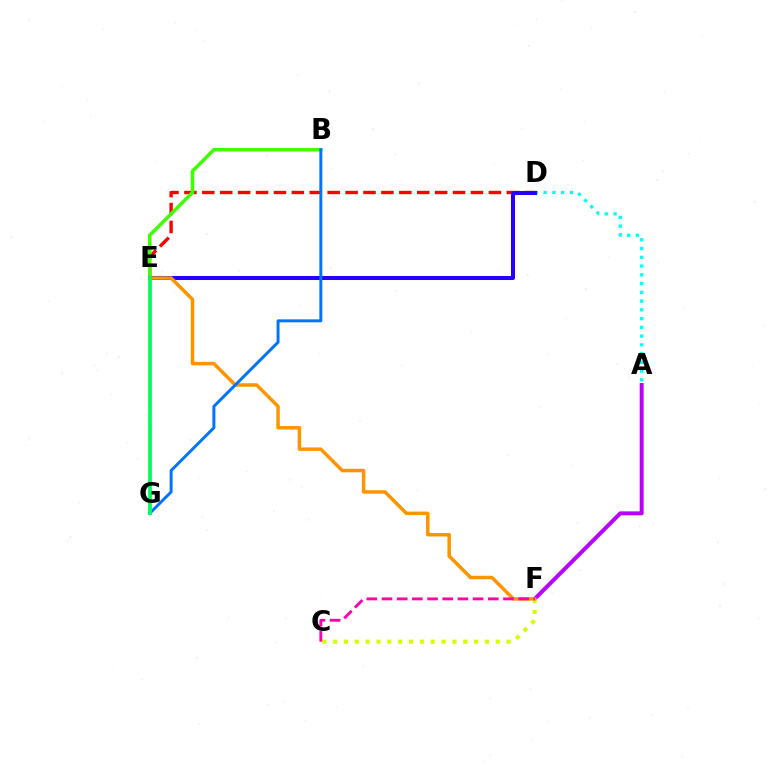{('A', 'D'): [{'color': '#00fff6', 'line_style': 'dotted', 'thickness': 2.38}], ('A', 'F'): [{'color': '#b900ff', 'line_style': 'solid', 'thickness': 2.84}], ('D', 'E'): [{'color': '#ff0000', 'line_style': 'dashed', 'thickness': 2.43}, {'color': '#2500ff', 'line_style': 'solid', 'thickness': 2.9}], ('C', 'F'): [{'color': '#d1ff00', 'line_style': 'dotted', 'thickness': 2.95}, {'color': '#ff00ac', 'line_style': 'dashed', 'thickness': 2.06}], ('B', 'E'): [{'color': '#3dff00', 'line_style': 'solid', 'thickness': 2.51}], ('E', 'F'): [{'color': '#ff9400', 'line_style': 'solid', 'thickness': 2.51}], ('B', 'G'): [{'color': '#0074ff', 'line_style': 'solid', 'thickness': 2.13}], ('E', 'G'): [{'color': '#00ff5c', 'line_style': 'solid', 'thickness': 2.73}]}